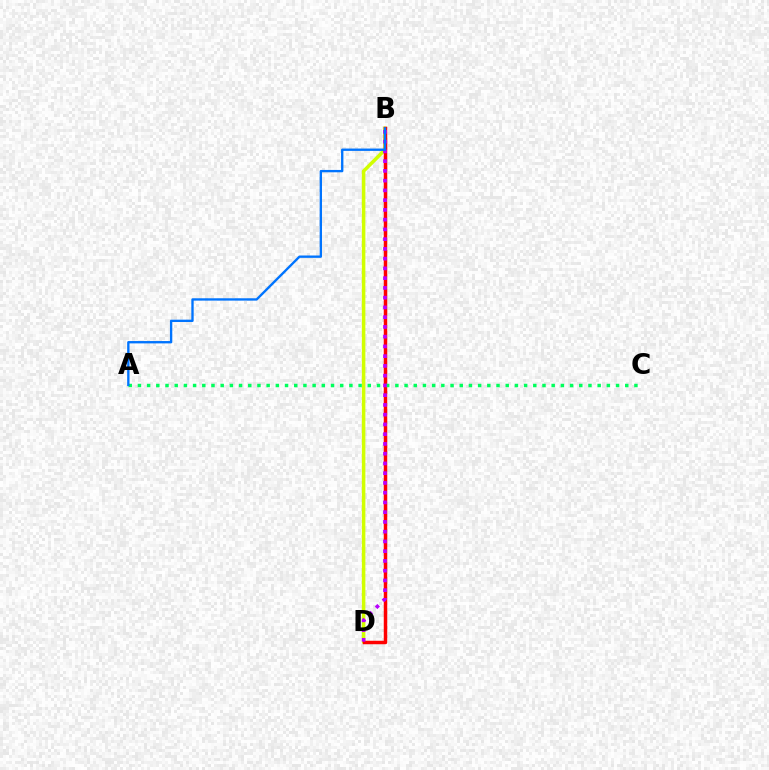{('B', 'D'): [{'color': '#d1ff00', 'line_style': 'solid', 'thickness': 2.53}, {'color': '#ff0000', 'line_style': 'solid', 'thickness': 2.5}, {'color': '#b900ff', 'line_style': 'dotted', 'thickness': 2.65}], ('A', 'C'): [{'color': '#00ff5c', 'line_style': 'dotted', 'thickness': 2.5}], ('A', 'B'): [{'color': '#0074ff', 'line_style': 'solid', 'thickness': 1.69}]}